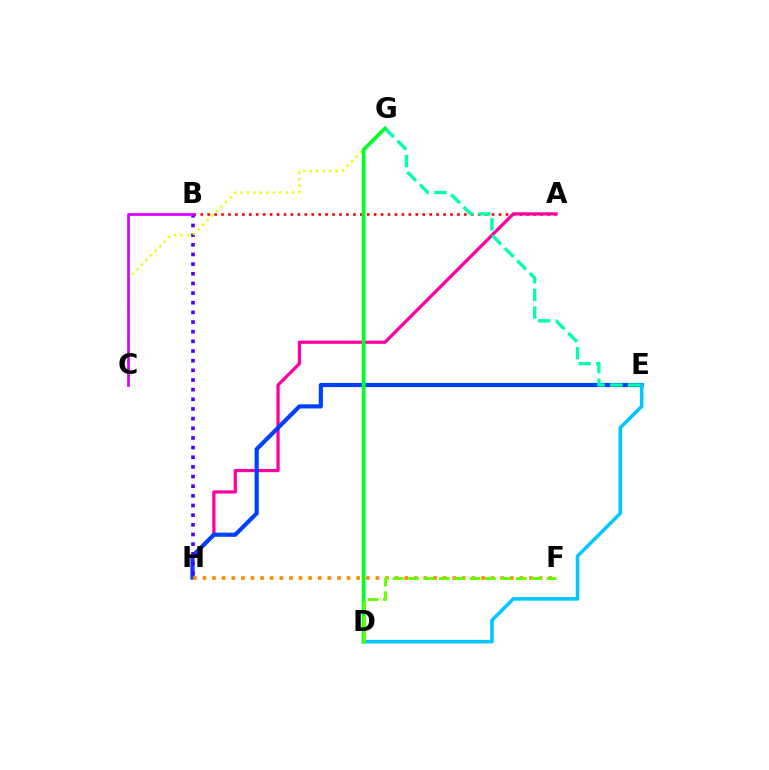{('A', 'B'): [{'color': '#ff0000', 'line_style': 'dotted', 'thickness': 1.88}], ('A', 'H'): [{'color': '#ff00a0', 'line_style': 'solid', 'thickness': 2.33}], ('E', 'H'): [{'color': '#003fff', 'line_style': 'solid', 'thickness': 2.98}], ('D', 'E'): [{'color': '#00c7ff', 'line_style': 'solid', 'thickness': 2.56}], ('B', 'H'): [{'color': '#4f00ff', 'line_style': 'dotted', 'thickness': 2.62}], ('C', 'G'): [{'color': '#eeff00', 'line_style': 'dotted', 'thickness': 1.76}], ('E', 'G'): [{'color': '#00ffaf', 'line_style': 'dashed', 'thickness': 2.4}], ('F', 'H'): [{'color': '#ff8800', 'line_style': 'dotted', 'thickness': 2.61}], ('B', 'C'): [{'color': '#d600ff', 'line_style': 'solid', 'thickness': 1.95}], ('D', 'G'): [{'color': '#00ff27', 'line_style': 'solid', 'thickness': 2.65}], ('D', 'F'): [{'color': '#66ff00', 'line_style': 'dashed', 'thickness': 2.09}]}